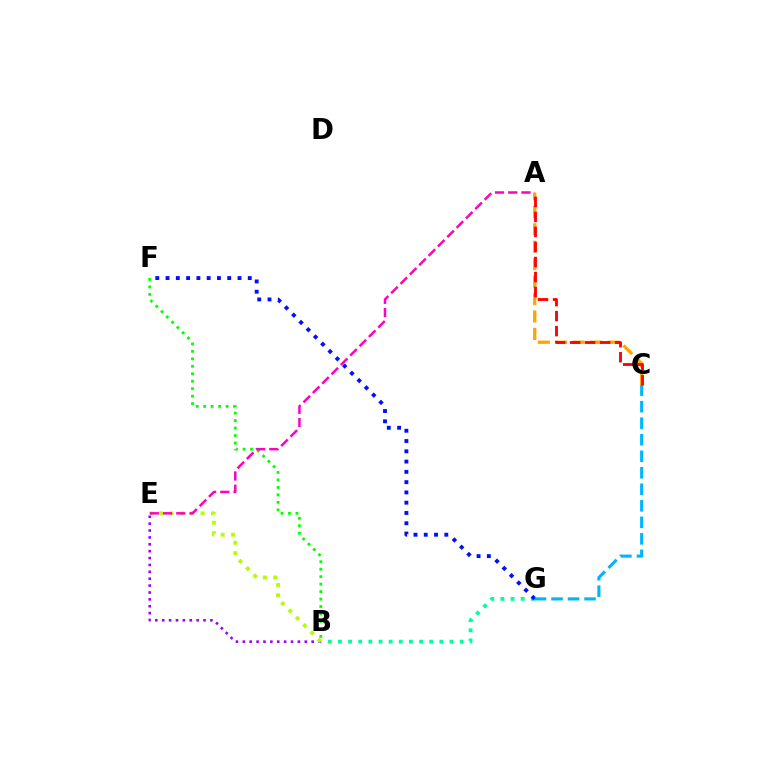{('B', 'E'): [{'color': '#9b00ff', 'line_style': 'dotted', 'thickness': 1.87}, {'color': '#b3ff00', 'line_style': 'dotted', 'thickness': 2.81}], ('B', 'G'): [{'color': '#00ff9d', 'line_style': 'dotted', 'thickness': 2.76}], ('F', 'G'): [{'color': '#0010ff', 'line_style': 'dotted', 'thickness': 2.79}], ('C', 'G'): [{'color': '#00b5ff', 'line_style': 'dashed', 'thickness': 2.24}], ('B', 'F'): [{'color': '#08ff00', 'line_style': 'dotted', 'thickness': 2.03}], ('A', 'C'): [{'color': '#ffa500', 'line_style': 'dashed', 'thickness': 2.37}, {'color': '#ff0000', 'line_style': 'dashed', 'thickness': 2.04}], ('A', 'E'): [{'color': '#ff00bd', 'line_style': 'dashed', 'thickness': 1.8}]}